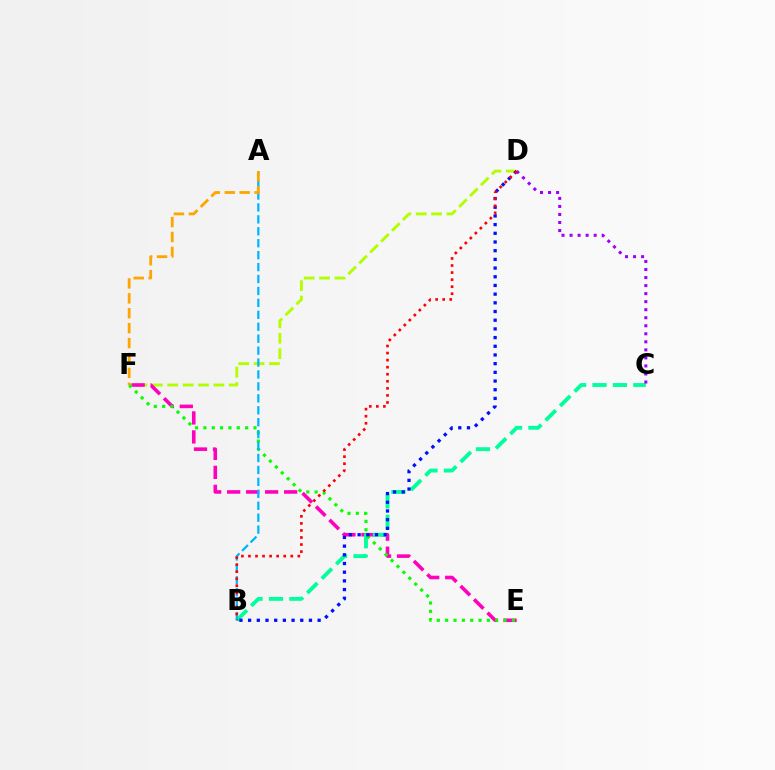{('D', 'F'): [{'color': '#b3ff00', 'line_style': 'dashed', 'thickness': 2.09}], ('E', 'F'): [{'color': '#ff00bd', 'line_style': 'dashed', 'thickness': 2.58}, {'color': '#08ff00', 'line_style': 'dotted', 'thickness': 2.27}], ('B', 'C'): [{'color': '#00ff9d', 'line_style': 'dashed', 'thickness': 2.78}], ('A', 'B'): [{'color': '#00b5ff', 'line_style': 'dashed', 'thickness': 1.62}], ('B', 'D'): [{'color': '#0010ff', 'line_style': 'dotted', 'thickness': 2.36}, {'color': '#ff0000', 'line_style': 'dotted', 'thickness': 1.92}], ('A', 'F'): [{'color': '#ffa500', 'line_style': 'dashed', 'thickness': 2.03}], ('C', 'D'): [{'color': '#9b00ff', 'line_style': 'dotted', 'thickness': 2.18}]}